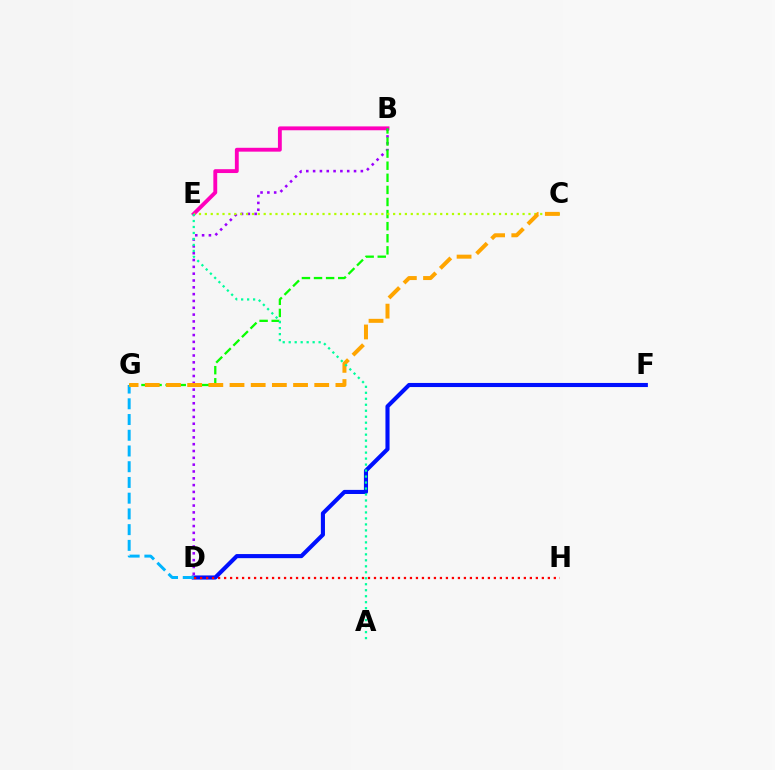{('D', 'F'): [{'color': '#0010ff', 'line_style': 'solid', 'thickness': 2.95}], ('B', 'E'): [{'color': '#ff00bd', 'line_style': 'solid', 'thickness': 2.78}], ('B', 'D'): [{'color': '#9b00ff', 'line_style': 'dotted', 'thickness': 1.85}], ('B', 'G'): [{'color': '#08ff00', 'line_style': 'dashed', 'thickness': 1.64}], ('D', 'G'): [{'color': '#00b5ff', 'line_style': 'dashed', 'thickness': 2.14}], ('C', 'E'): [{'color': '#b3ff00', 'line_style': 'dotted', 'thickness': 1.6}], ('C', 'G'): [{'color': '#ffa500', 'line_style': 'dashed', 'thickness': 2.88}], ('D', 'H'): [{'color': '#ff0000', 'line_style': 'dotted', 'thickness': 1.63}], ('A', 'E'): [{'color': '#00ff9d', 'line_style': 'dotted', 'thickness': 1.63}]}